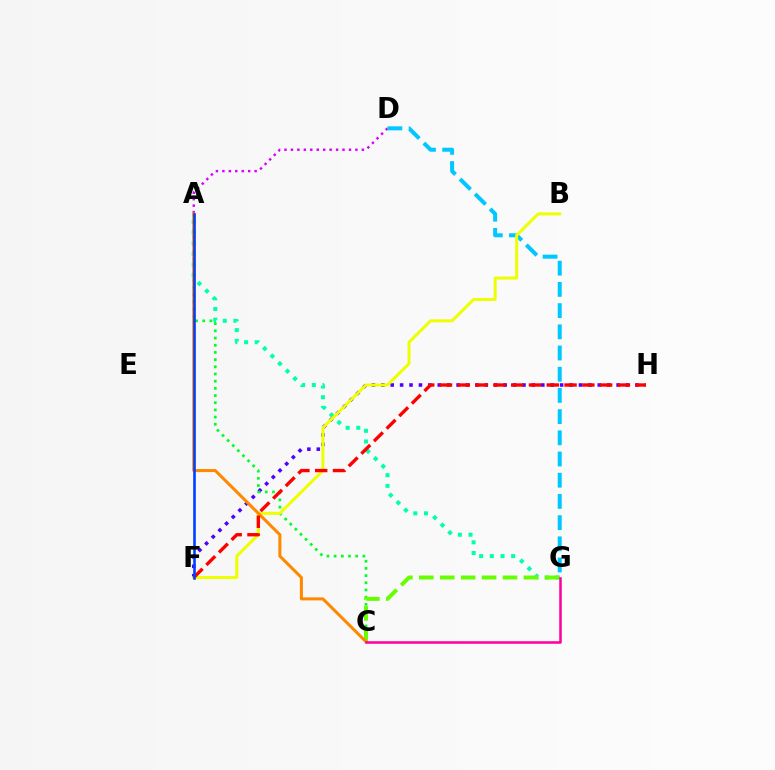{('A', 'D'): [{'color': '#d600ff', 'line_style': 'dotted', 'thickness': 1.75}], ('A', 'G'): [{'color': '#00ffaf', 'line_style': 'dotted', 'thickness': 2.9}], ('D', 'G'): [{'color': '#00c7ff', 'line_style': 'dashed', 'thickness': 2.88}], ('F', 'H'): [{'color': '#4f00ff', 'line_style': 'dotted', 'thickness': 2.56}, {'color': '#ff0000', 'line_style': 'dashed', 'thickness': 2.42}], ('A', 'C'): [{'color': '#00ff27', 'line_style': 'dotted', 'thickness': 1.95}, {'color': '#ff8800', 'line_style': 'solid', 'thickness': 2.18}], ('B', 'F'): [{'color': '#eeff00', 'line_style': 'solid', 'thickness': 2.17}], ('C', 'G'): [{'color': '#66ff00', 'line_style': 'dashed', 'thickness': 2.84}, {'color': '#ff00a0', 'line_style': 'solid', 'thickness': 1.83}], ('A', 'F'): [{'color': '#003fff', 'line_style': 'solid', 'thickness': 1.88}]}